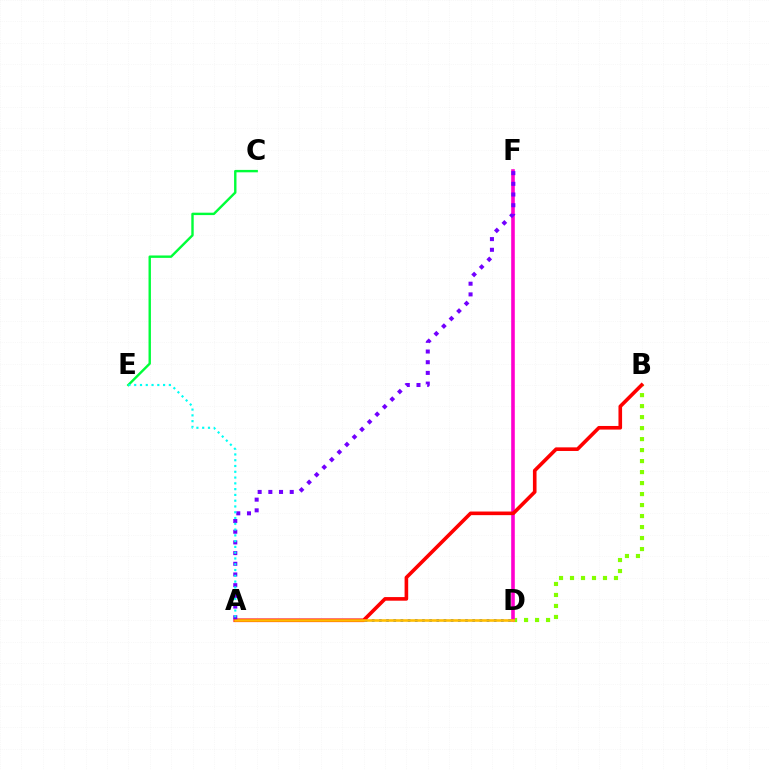{('B', 'D'): [{'color': '#84ff00', 'line_style': 'dotted', 'thickness': 2.99}], ('D', 'F'): [{'color': '#ff00cf', 'line_style': 'solid', 'thickness': 2.6}], ('A', 'D'): [{'color': '#004bff', 'line_style': 'dotted', 'thickness': 1.95}, {'color': '#ffbd00', 'line_style': 'solid', 'thickness': 1.87}], ('C', 'E'): [{'color': '#00ff39', 'line_style': 'solid', 'thickness': 1.73}], ('A', 'B'): [{'color': '#ff0000', 'line_style': 'solid', 'thickness': 2.6}], ('A', 'F'): [{'color': '#7200ff', 'line_style': 'dotted', 'thickness': 2.9}], ('A', 'E'): [{'color': '#00fff6', 'line_style': 'dotted', 'thickness': 1.57}]}